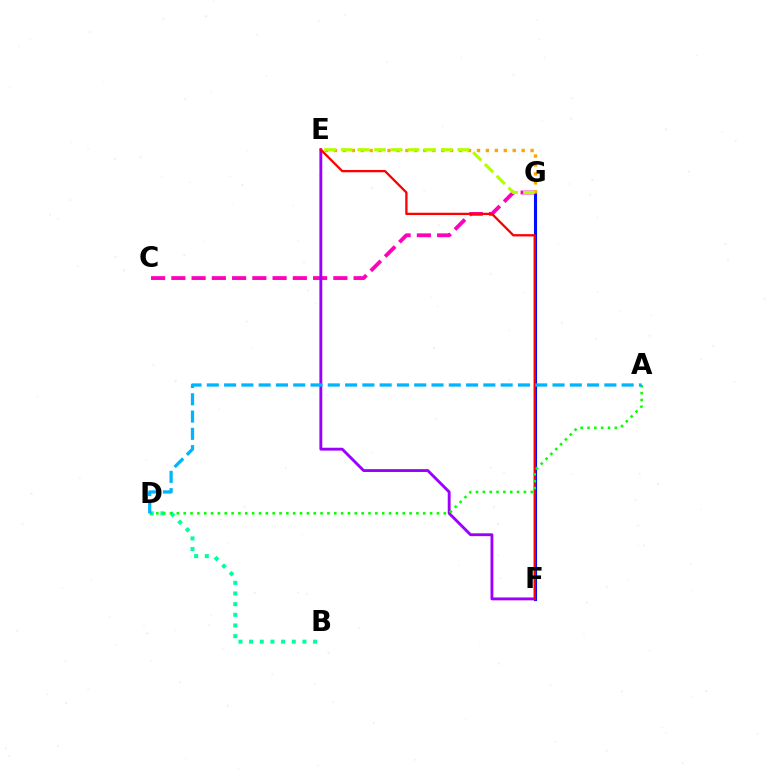{('F', 'G'): [{'color': '#0010ff', 'line_style': 'solid', 'thickness': 2.23}], ('C', 'G'): [{'color': '#ff00bd', 'line_style': 'dashed', 'thickness': 2.75}], ('B', 'D'): [{'color': '#00ff9d', 'line_style': 'dotted', 'thickness': 2.9}], ('E', 'F'): [{'color': '#9b00ff', 'line_style': 'solid', 'thickness': 2.06}, {'color': '#ff0000', 'line_style': 'solid', 'thickness': 1.65}], ('A', 'D'): [{'color': '#08ff00', 'line_style': 'dotted', 'thickness': 1.86}, {'color': '#00b5ff', 'line_style': 'dashed', 'thickness': 2.35}], ('E', 'G'): [{'color': '#ffa500', 'line_style': 'dotted', 'thickness': 2.43}, {'color': '#b3ff00', 'line_style': 'dashed', 'thickness': 2.26}]}